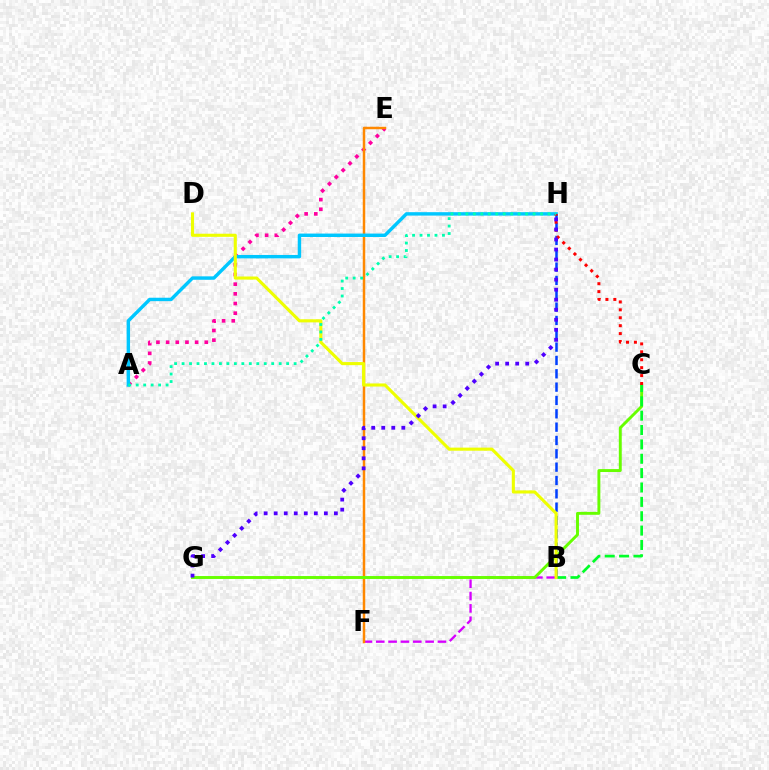{('A', 'E'): [{'color': '#ff00a0', 'line_style': 'dotted', 'thickness': 2.63}], ('B', 'F'): [{'color': '#d600ff', 'line_style': 'dashed', 'thickness': 1.68}], ('E', 'F'): [{'color': '#ff8800', 'line_style': 'solid', 'thickness': 1.8}], ('C', 'G'): [{'color': '#66ff00', 'line_style': 'solid', 'thickness': 2.1}], ('A', 'H'): [{'color': '#00c7ff', 'line_style': 'solid', 'thickness': 2.46}, {'color': '#00ffaf', 'line_style': 'dotted', 'thickness': 2.03}], ('B', 'C'): [{'color': '#00ff27', 'line_style': 'dashed', 'thickness': 1.95}], ('B', 'H'): [{'color': '#003fff', 'line_style': 'dashed', 'thickness': 1.81}], ('C', 'H'): [{'color': '#ff0000', 'line_style': 'dotted', 'thickness': 2.15}], ('B', 'D'): [{'color': '#eeff00', 'line_style': 'solid', 'thickness': 2.23}], ('G', 'H'): [{'color': '#4f00ff', 'line_style': 'dotted', 'thickness': 2.73}]}